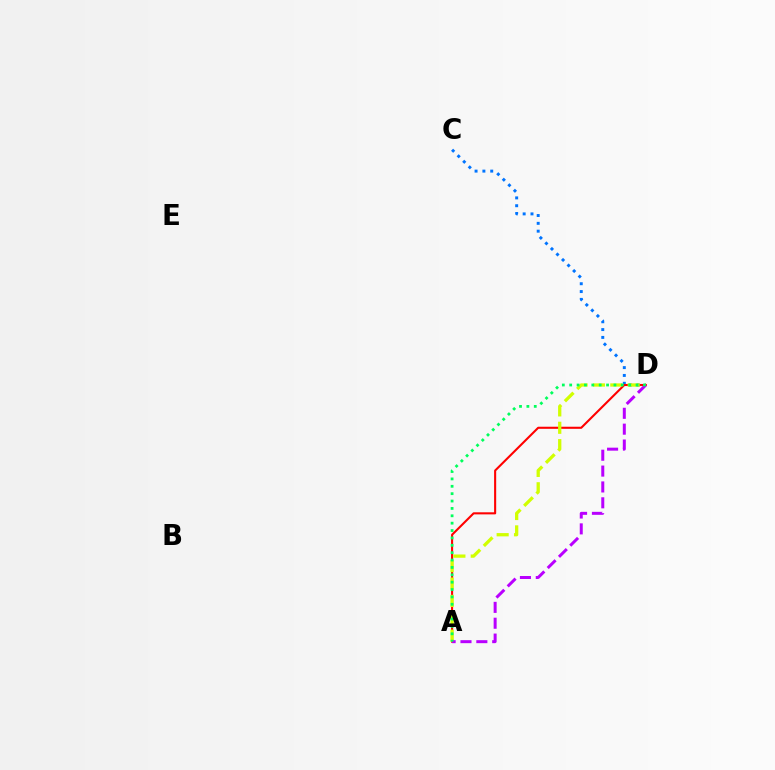{('C', 'D'): [{'color': '#0074ff', 'line_style': 'dotted', 'thickness': 2.13}], ('A', 'D'): [{'color': '#ff0000', 'line_style': 'solid', 'thickness': 1.5}, {'color': '#d1ff00', 'line_style': 'dashed', 'thickness': 2.36}, {'color': '#b900ff', 'line_style': 'dashed', 'thickness': 2.15}, {'color': '#00ff5c', 'line_style': 'dotted', 'thickness': 2.0}]}